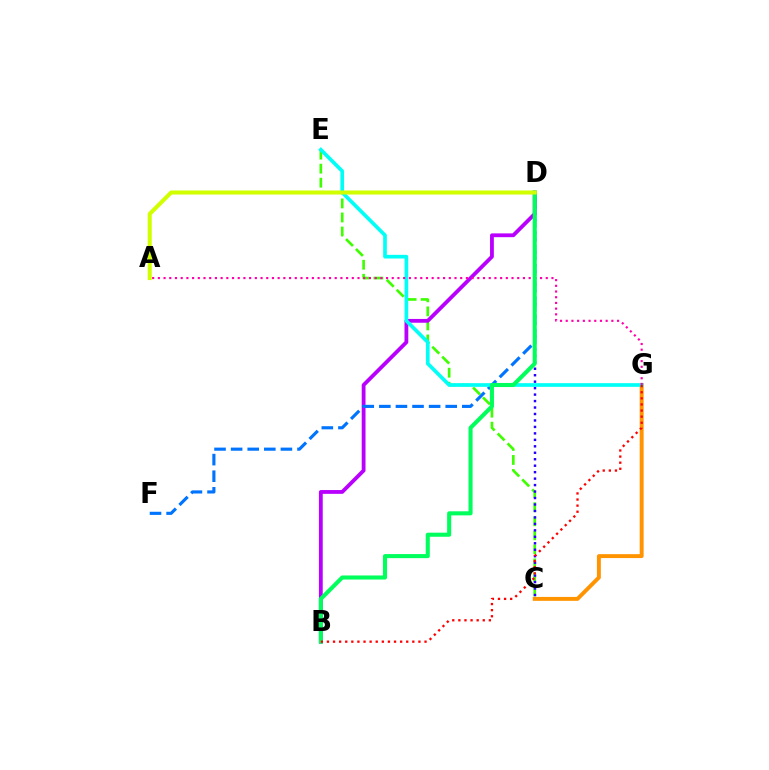{('C', 'E'): [{'color': '#3dff00', 'line_style': 'dashed', 'thickness': 1.91}], ('C', 'D'): [{'color': '#2500ff', 'line_style': 'dotted', 'thickness': 1.76}], ('B', 'D'): [{'color': '#b900ff', 'line_style': 'solid', 'thickness': 2.73}, {'color': '#00ff5c', 'line_style': 'solid', 'thickness': 2.93}], ('C', 'G'): [{'color': '#ff9400', 'line_style': 'solid', 'thickness': 2.82}], ('D', 'F'): [{'color': '#0074ff', 'line_style': 'dashed', 'thickness': 2.25}], ('E', 'G'): [{'color': '#00fff6', 'line_style': 'solid', 'thickness': 2.64}], ('A', 'G'): [{'color': '#ff00ac', 'line_style': 'dotted', 'thickness': 1.55}], ('B', 'G'): [{'color': '#ff0000', 'line_style': 'dotted', 'thickness': 1.66}], ('A', 'D'): [{'color': '#d1ff00', 'line_style': 'solid', 'thickness': 2.92}]}